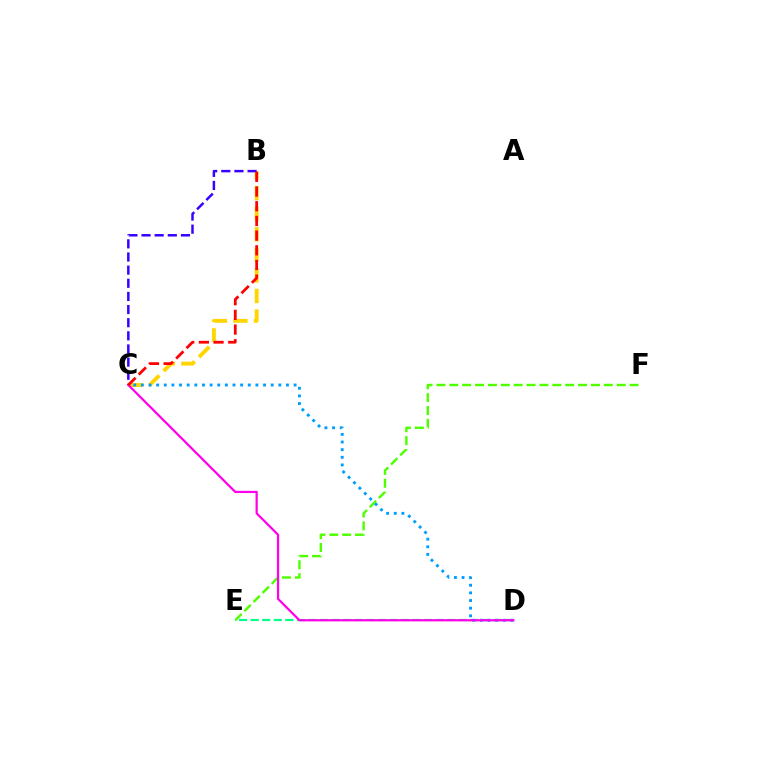{('B', 'C'): [{'color': '#ffd500', 'line_style': 'dashed', 'thickness': 2.79}, {'color': '#3700ff', 'line_style': 'dashed', 'thickness': 1.79}, {'color': '#ff0000', 'line_style': 'dashed', 'thickness': 2.0}], ('E', 'F'): [{'color': '#4fff00', 'line_style': 'dashed', 'thickness': 1.75}], ('D', 'E'): [{'color': '#00ff86', 'line_style': 'dashed', 'thickness': 1.57}], ('C', 'D'): [{'color': '#009eff', 'line_style': 'dotted', 'thickness': 2.07}, {'color': '#ff00ed', 'line_style': 'solid', 'thickness': 1.61}]}